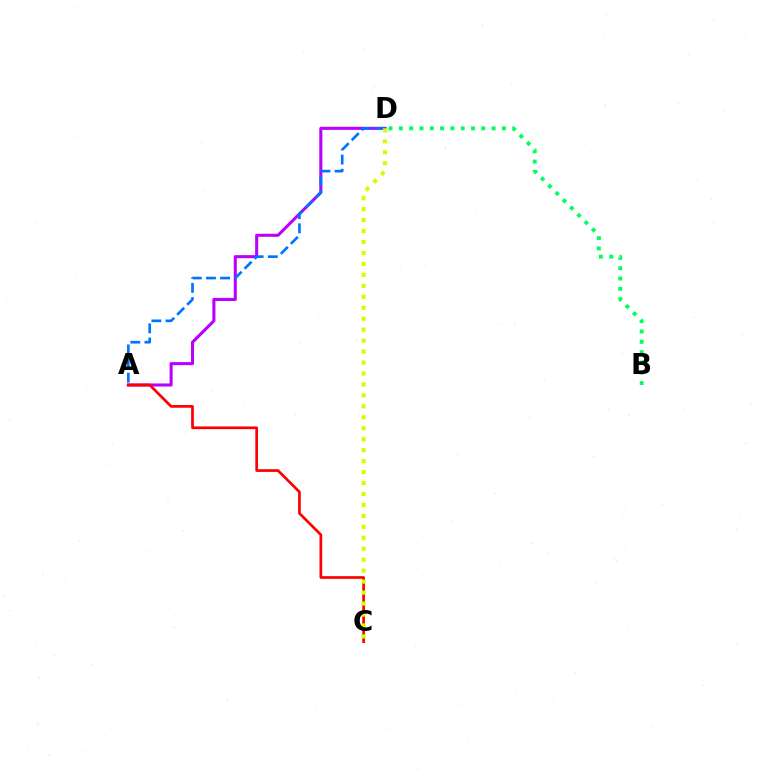{('A', 'D'): [{'color': '#b900ff', 'line_style': 'solid', 'thickness': 2.21}, {'color': '#0074ff', 'line_style': 'dashed', 'thickness': 1.92}], ('A', 'C'): [{'color': '#ff0000', 'line_style': 'solid', 'thickness': 1.94}], ('B', 'D'): [{'color': '#00ff5c', 'line_style': 'dotted', 'thickness': 2.8}], ('C', 'D'): [{'color': '#d1ff00', 'line_style': 'dotted', 'thickness': 2.98}]}